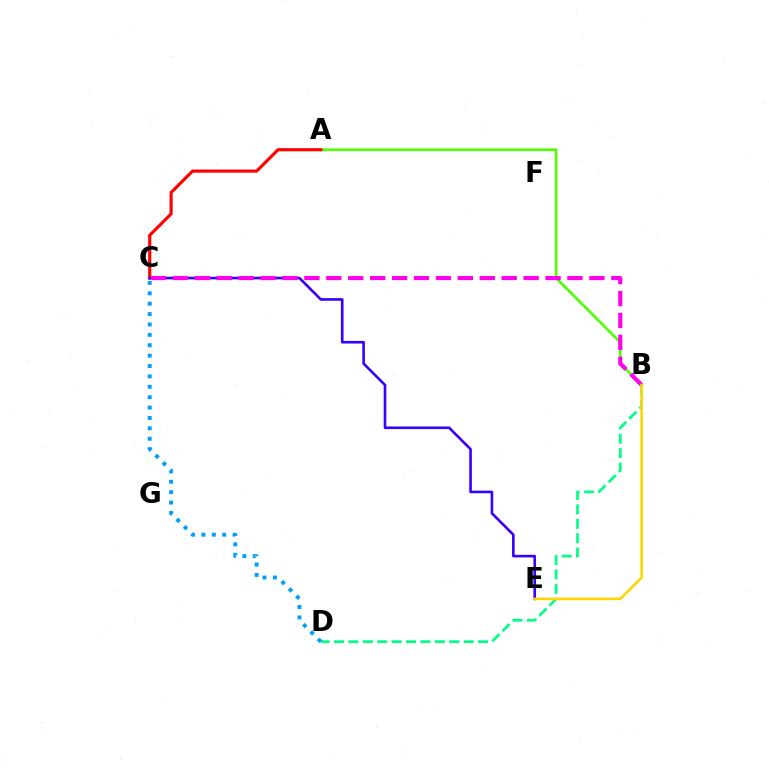{('A', 'B'): [{'color': '#4fff00', 'line_style': 'solid', 'thickness': 1.91}], ('B', 'D'): [{'color': '#00ff86', 'line_style': 'dashed', 'thickness': 1.96}], ('C', 'D'): [{'color': '#009eff', 'line_style': 'dotted', 'thickness': 2.82}], ('A', 'C'): [{'color': '#ff0000', 'line_style': 'solid', 'thickness': 2.26}], ('C', 'E'): [{'color': '#3700ff', 'line_style': 'solid', 'thickness': 1.89}], ('B', 'C'): [{'color': '#ff00ed', 'line_style': 'dashed', 'thickness': 2.98}], ('B', 'E'): [{'color': '#ffd500', 'line_style': 'solid', 'thickness': 1.88}]}